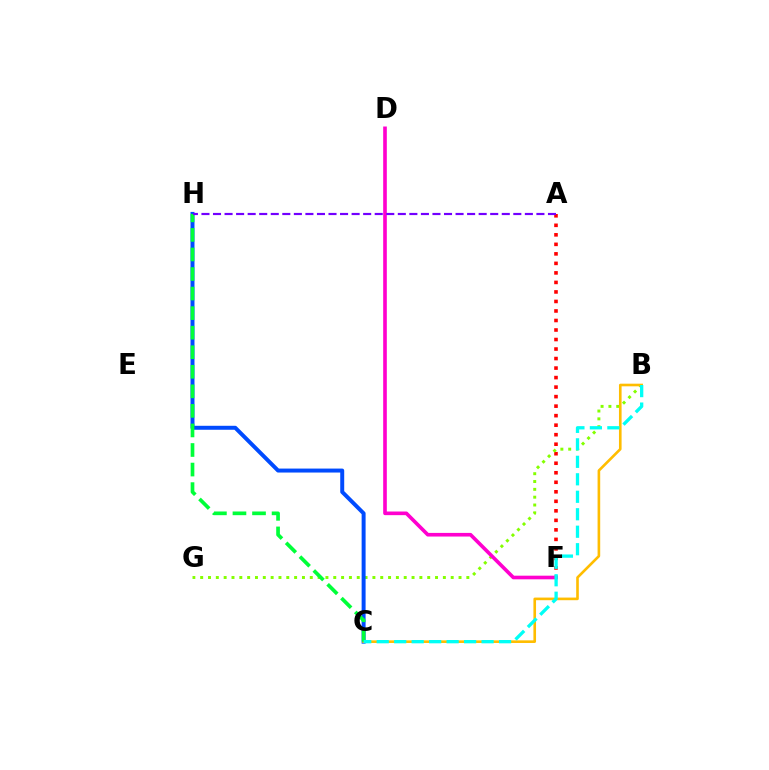{('A', 'F'): [{'color': '#ff0000', 'line_style': 'dotted', 'thickness': 2.59}], ('B', 'G'): [{'color': '#84ff00', 'line_style': 'dotted', 'thickness': 2.13}], ('C', 'H'): [{'color': '#004bff', 'line_style': 'solid', 'thickness': 2.86}, {'color': '#00ff39', 'line_style': 'dashed', 'thickness': 2.66}], ('D', 'F'): [{'color': '#ff00cf', 'line_style': 'solid', 'thickness': 2.62}], ('B', 'C'): [{'color': '#ffbd00', 'line_style': 'solid', 'thickness': 1.89}, {'color': '#00fff6', 'line_style': 'dashed', 'thickness': 2.37}], ('A', 'H'): [{'color': '#7200ff', 'line_style': 'dashed', 'thickness': 1.57}]}